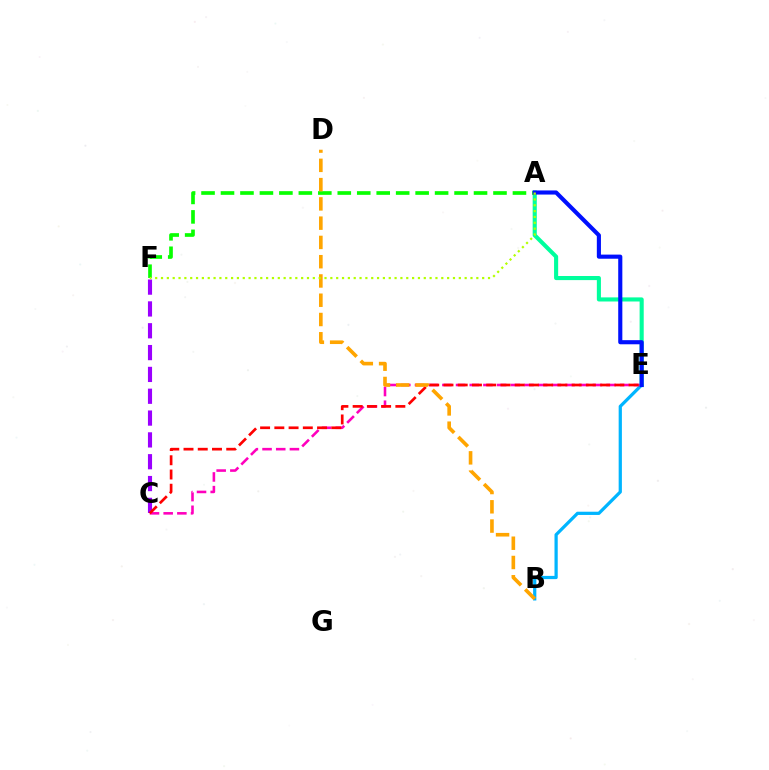{('B', 'E'): [{'color': '#00b5ff', 'line_style': 'solid', 'thickness': 2.33}], ('C', 'E'): [{'color': '#ff00bd', 'line_style': 'dashed', 'thickness': 1.86}, {'color': '#ff0000', 'line_style': 'dashed', 'thickness': 1.93}], ('C', 'F'): [{'color': '#9b00ff', 'line_style': 'dashed', 'thickness': 2.97}], ('A', 'E'): [{'color': '#00ff9d', 'line_style': 'solid', 'thickness': 2.95}, {'color': '#0010ff', 'line_style': 'solid', 'thickness': 2.97}], ('A', 'F'): [{'color': '#08ff00', 'line_style': 'dashed', 'thickness': 2.64}, {'color': '#b3ff00', 'line_style': 'dotted', 'thickness': 1.59}], ('B', 'D'): [{'color': '#ffa500', 'line_style': 'dashed', 'thickness': 2.62}]}